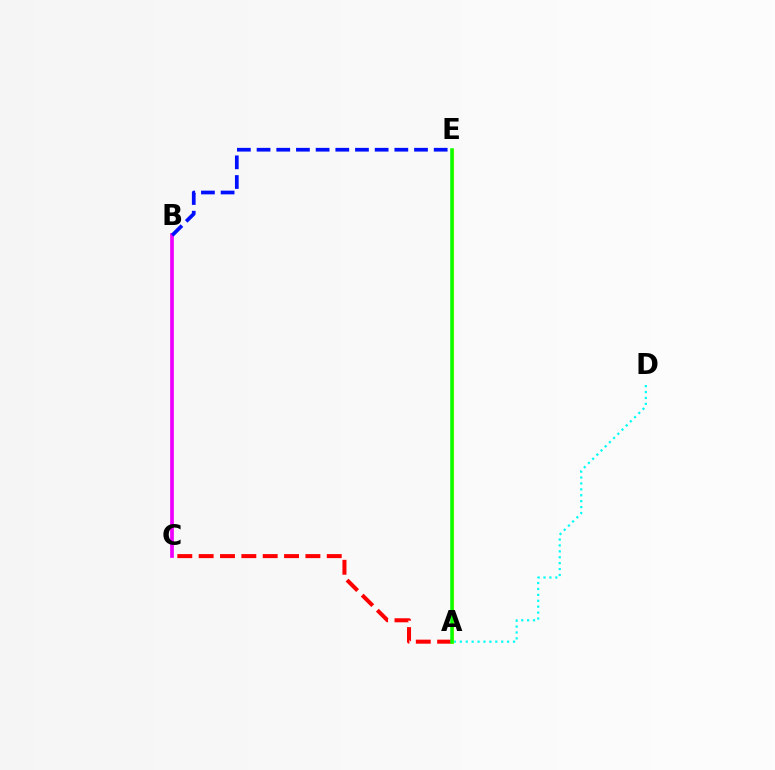{('A', 'D'): [{'color': '#00fff6', 'line_style': 'dotted', 'thickness': 1.61}], ('A', 'C'): [{'color': '#ff0000', 'line_style': 'dashed', 'thickness': 2.9}], ('B', 'C'): [{'color': '#ee00ff', 'line_style': 'solid', 'thickness': 2.68}], ('A', 'E'): [{'color': '#fcf500', 'line_style': 'solid', 'thickness': 2.25}, {'color': '#08ff00', 'line_style': 'solid', 'thickness': 2.52}], ('B', 'E'): [{'color': '#0010ff', 'line_style': 'dashed', 'thickness': 2.67}]}